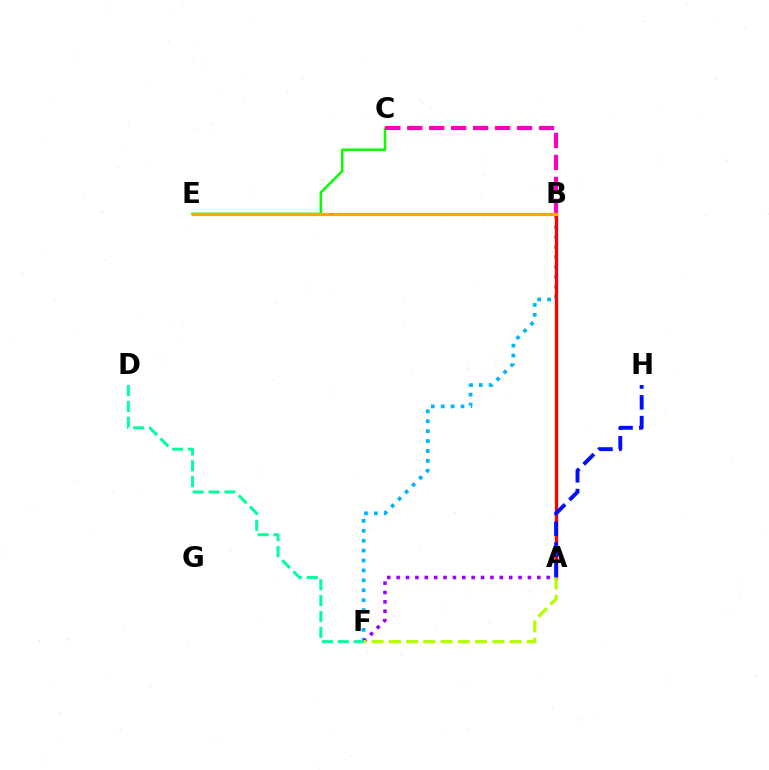{('C', 'E'): [{'color': '#08ff00', 'line_style': 'solid', 'thickness': 1.81}], ('B', 'F'): [{'color': '#00b5ff', 'line_style': 'dotted', 'thickness': 2.69}], ('A', 'B'): [{'color': '#ff0000', 'line_style': 'solid', 'thickness': 2.4}], ('A', 'F'): [{'color': '#9b00ff', 'line_style': 'dotted', 'thickness': 2.55}, {'color': '#b3ff00', 'line_style': 'dashed', 'thickness': 2.34}], ('D', 'F'): [{'color': '#00ff9d', 'line_style': 'dashed', 'thickness': 2.16}], ('B', 'C'): [{'color': '#ff00bd', 'line_style': 'dashed', 'thickness': 2.98}], ('A', 'H'): [{'color': '#0010ff', 'line_style': 'dashed', 'thickness': 2.82}], ('B', 'E'): [{'color': '#ffa500', 'line_style': 'solid', 'thickness': 2.31}]}